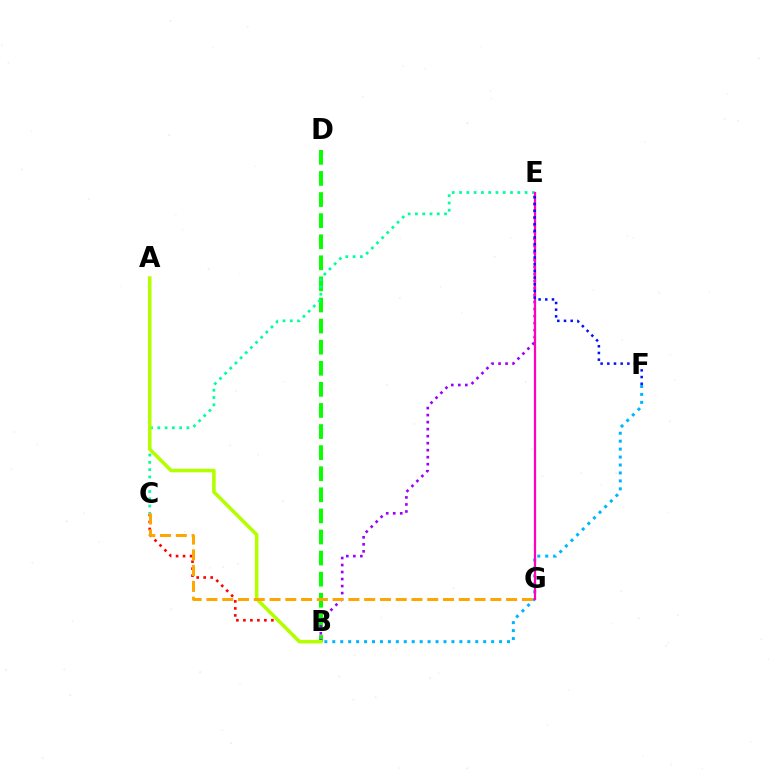{('B', 'C'): [{'color': '#ff0000', 'line_style': 'dotted', 'thickness': 1.9}], ('B', 'D'): [{'color': '#08ff00', 'line_style': 'dashed', 'thickness': 2.87}], ('C', 'E'): [{'color': '#00ff9d', 'line_style': 'dotted', 'thickness': 1.98}], ('B', 'E'): [{'color': '#9b00ff', 'line_style': 'dotted', 'thickness': 1.91}], ('B', 'F'): [{'color': '#00b5ff', 'line_style': 'dotted', 'thickness': 2.16}], ('E', 'G'): [{'color': '#ff00bd', 'line_style': 'solid', 'thickness': 1.62}], ('A', 'B'): [{'color': '#b3ff00', 'line_style': 'solid', 'thickness': 2.56}], ('C', 'G'): [{'color': '#ffa500', 'line_style': 'dashed', 'thickness': 2.14}], ('E', 'F'): [{'color': '#0010ff', 'line_style': 'dotted', 'thickness': 1.82}]}